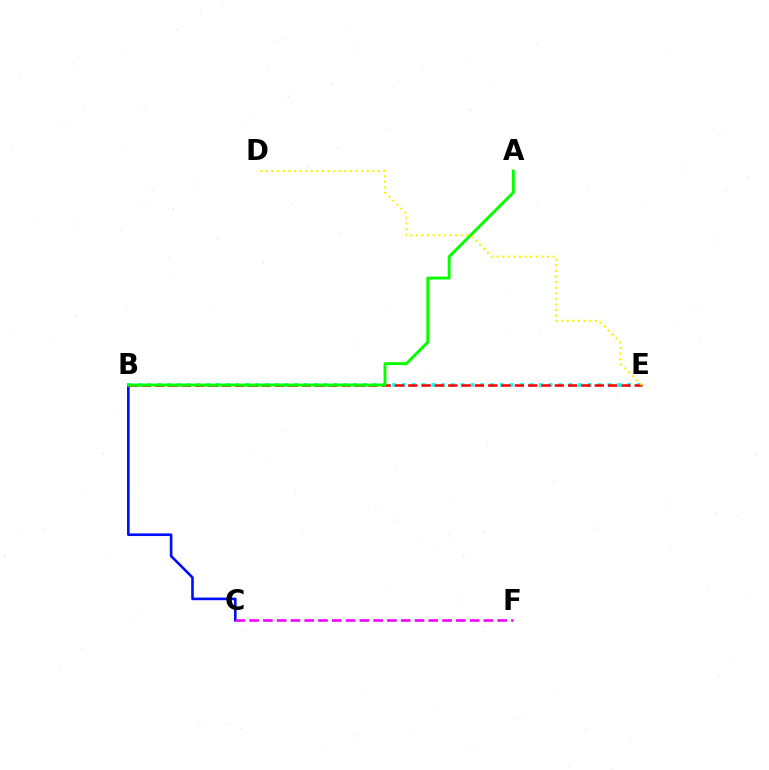{('B', 'C'): [{'color': '#0010ff', 'line_style': 'solid', 'thickness': 1.9}], ('C', 'F'): [{'color': '#ee00ff', 'line_style': 'dashed', 'thickness': 1.87}], ('B', 'E'): [{'color': '#00fff6', 'line_style': 'dotted', 'thickness': 2.66}, {'color': '#ff0000', 'line_style': 'dashed', 'thickness': 1.81}], ('A', 'B'): [{'color': '#08ff00', 'line_style': 'solid', 'thickness': 2.1}], ('D', 'E'): [{'color': '#fcf500', 'line_style': 'dotted', 'thickness': 1.52}]}